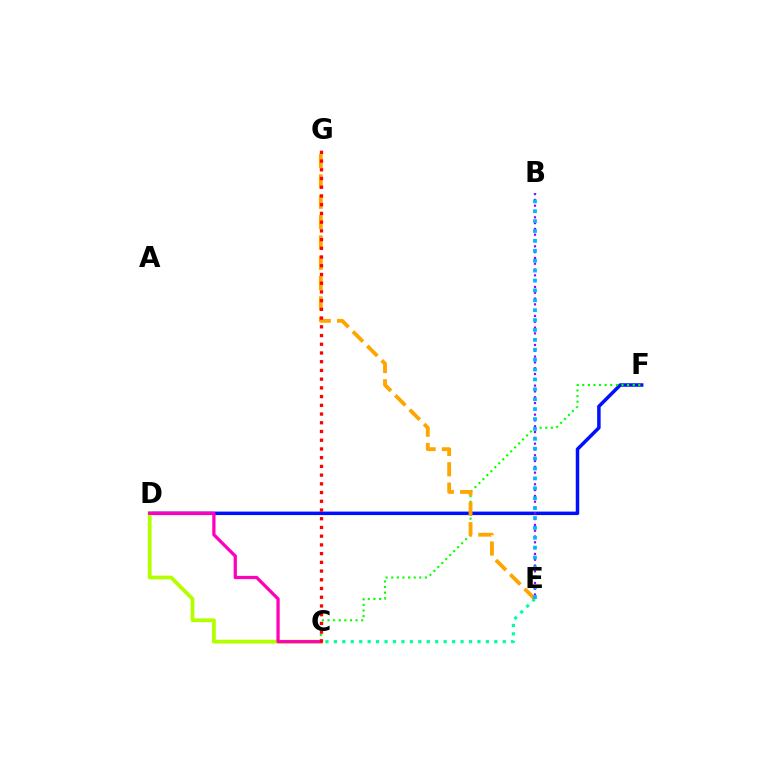{('D', 'F'): [{'color': '#0010ff', 'line_style': 'solid', 'thickness': 2.51}], ('C', 'D'): [{'color': '#b3ff00', 'line_style': 'solid', 'thickness': 2.72}, {'color': '#ff00bd', 'line_style': 'solid', 'thickness': 2.34}], ('C', 'E'): [{'color': '#00ff9d', 'line_style': 'dotted', 'thickness': 2.29}], ('C', 'F'): [{'color': '#08ff00', 'line_style': 'dotted', 'thickness': 1.52}], ('E', 'G'): [{'color': '#ffa500', 'line_style': 'dashed', 'thickness': 2.76}], ('B', 'E'): [{'color': '#9b00ff', 'line_style': 'dotted', 'thickness': 1.58}, {'color': '#00b5ff', 'line_style': 'dotted', 'thickness': 2.69}], ('C', 'G'): [{'color': '#ff0000', 'line_style': 'dotted', 'thickness': 2.37}]}